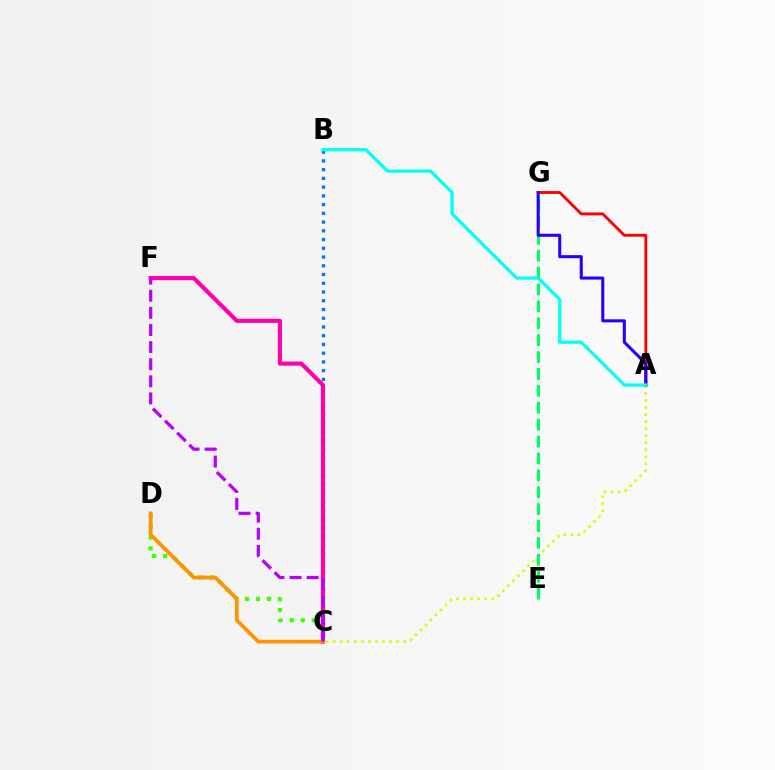{('A', 'C'): [{'color': '#d1ff00', 'line_style': 'dotted', 'thickness': 1.91}], ('A', 'G'): [{'color': '#ff0000', 'line_style': 'solid', 'thickness': 2.06}, {'color': '#2500ff', 'line_style': 'solid', 'thickness': 2.2}], ('C', 'D'): [{'color': '#3dff00', 'line_style': 'dotted', 'thickness': 3.0}, {'color': '#ff9400', 'line_style': 'solid', 'thickness': 2.69}], ('E', 'G'): [{'color': '#00ff5c', 'line_style': 'dashed', 'thickness': 2.3}], ('B', 'C'): [{'color': '#0074ff', 'line_style': 'dotted', 'thickness': 2.37}], ('A', 'B'): [{'color': '#00fff6', 'line_style': 'solid', 'thickness': 2.33}], ('C', 'F'): [{'color': '#ff00ac', 'line_style': 'solid', 'thickness': 2.98}, {'color': '#b900ff', 'line_style': 'dashed', 'thickness': 2.32}]}